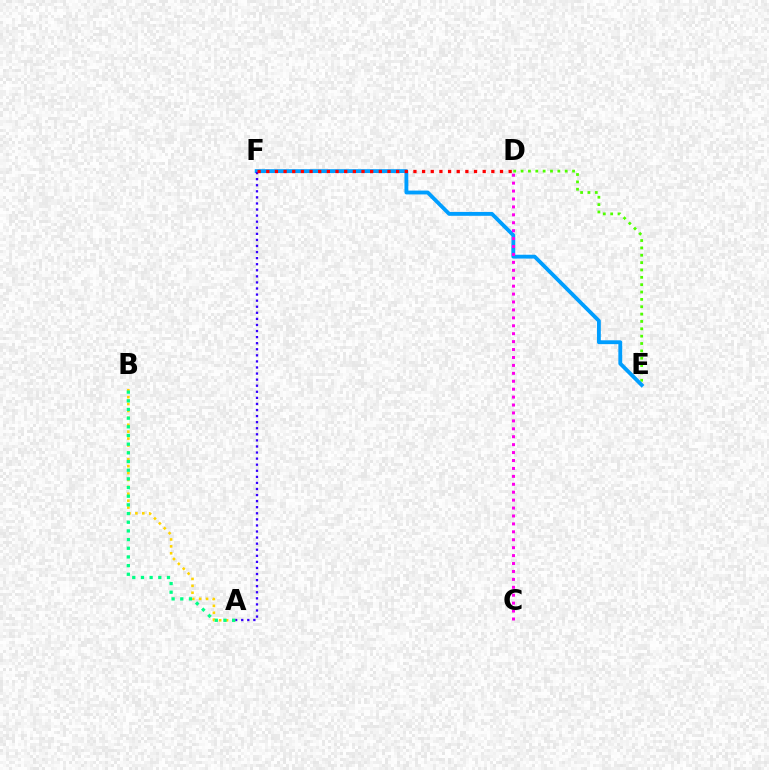{('D', 'E'): [{'color': '#4fff00', 'line_style': 'dotted', 'thickness': 2.0}], ('E', 'F'): [{'color': '#009eff', 'line_style': 'solid', 'thickness': 2.77}], ('A', 'F'): [{'color': '#3700ff', 'line_style': 'dotted', 'thickness': 1.65}], ('D', 'F'): [{'color': '#ff0000', 'line_style': 'dotted', 'thickness': 2.35}], ('A', 'B'): [{'color': '#ffd500', 'line_style': 'dotted', 'thickness': 1.88}, {'color': '#00ff86', 'line_style': 'dotted', 'thickness': 2.36}], ('C', 'D'): [{'color': '#ff00ed', 'line_style': 'dotted', 'thickness': 2.15}]}